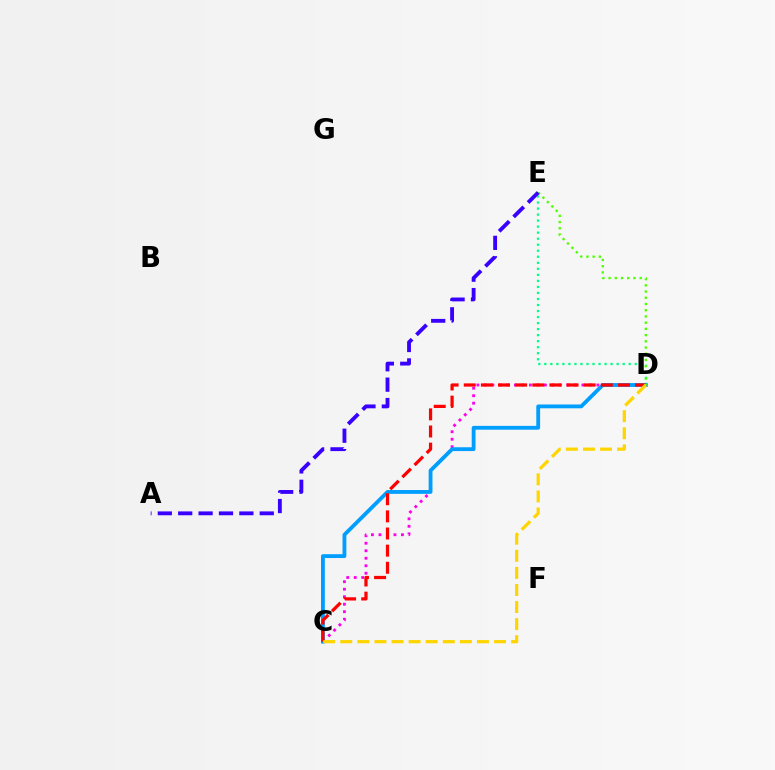{('C', 'D'): [{'color': '#ff00ed', 'line_style': 'dotted', 'thickness': 2.04}, {'color': '#009eff', 'line_style': 'solid', 'thickness': 2.75}, {'color': '#ff0000', 'line_style': 'dashed', 'thickness': 2.33}, {'color': '#ffd500', 'line_style': 'dashed', 'thickness': 2.32}], ('D', 'E'): [{'color': '#00ff86', 'line_style': 'dotted', 'thickness': 1.64}, {'color': '#4fff00', 'line_style': 'dotted', 'thickness': 1.69}], ('A', 'E'): [{'color': '#3700ff', 'line_style': 'dashed', 'thickness': 2.77}]}